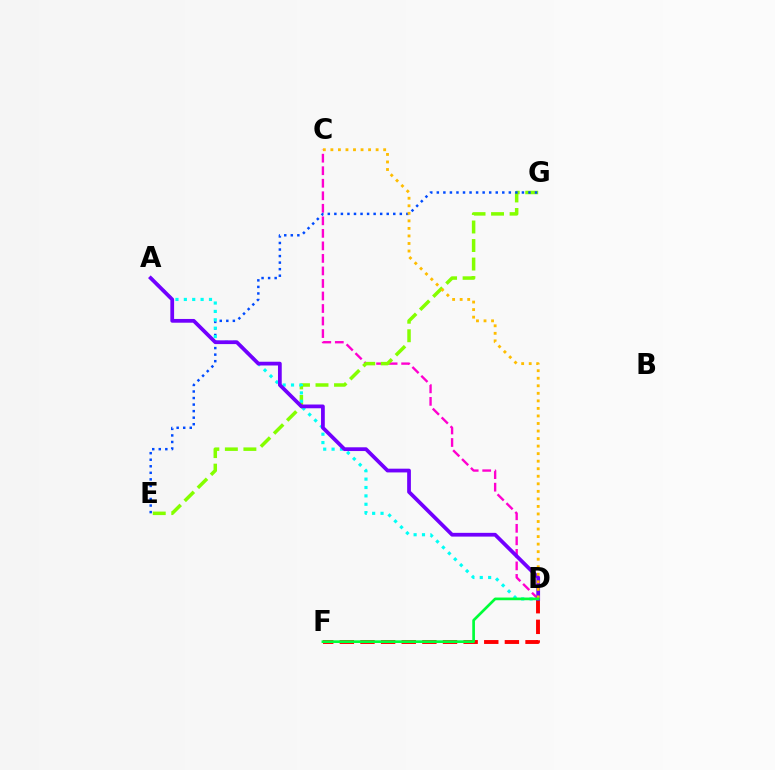{('C', 'D'): [{'color': '#ff00cf', 'line_style': 'dashed', 'thickness': 1.7}, {'color': '#ffbd00', 'line_style': 'dotted', 'thickness': 2.05}], ('E', 'G'): [{'color': '#84ff00', 'line_style': 'dashed', 'thickness': 2.52}, {'color': '#004bff', 'line_style': 'dotted', 'thickness': 1.78}], ('D', 'F'): [{'color': '#ff0000', 'line_style': 'dashed', 'thickness': 2.8}, {'color': '#00ff39', 'line_style': 'solid', 'thickness': 1.93}], ('A', 'D'): [{'color': '#00fff6', 'line_style': 'dotted', 'thickness': 2.28}, {'color': '#7200ff', 'line_style': 'solid', 'thickness': 2.7}]}